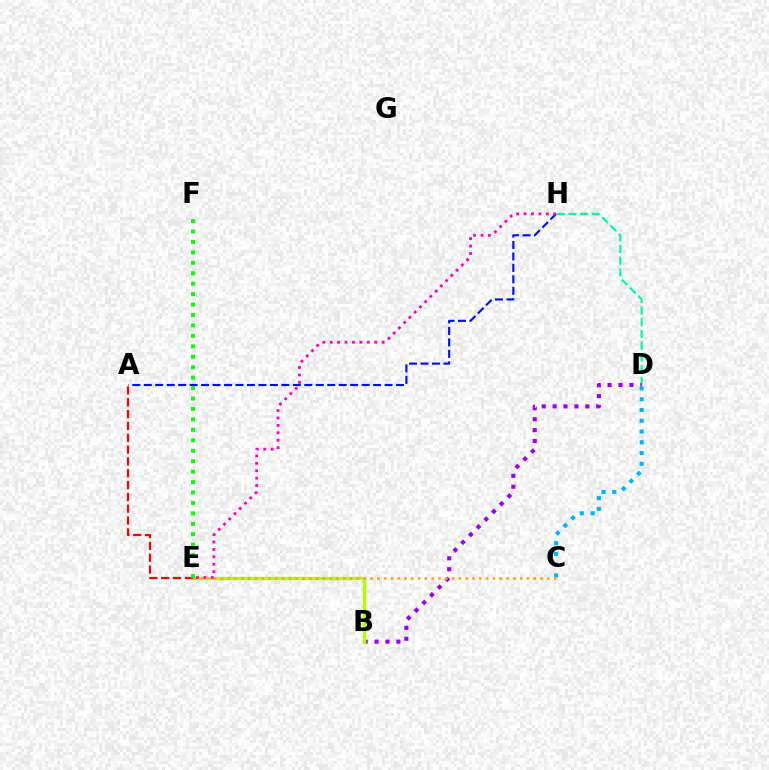{('A', 'H'): [{'color': '#0010ff', 'line_style': 'dashed', 'thickness': 1.56}], ('D', 'H'): [{'color': '#00ff9d', 'line_style': 'dashed', 'thickness': 1.59}], ('B', 'D'): [{'color': '#9b00ff', 'line_style': 'dotted', 'thickness': 2.96}], ('B', 'E'): [{'color': '#b3ff00', 'line_style': 'solid', 'thickness': 2.47}], ('C', 'D'): [{'color': '#00b5ff', 'line_style': 'dotted', 'thickness': 2.92}], ('A', 'E'): [{'color': '#ff0000', 'line_style': 'dashed', 'thickness': 1.61}], ('C', 'E'): [{'color': '#ffa500', 'line_style': 'dotted', 'thickness': 1.85}], ('E', 'H'): [{'color': '#ff00bd', 'line_style': 'dotted', 'thickness': 2.01}], ('E', 'F'): [{'color': '#08ff00', 'line_style': 'dotted', 'thickness': 2.84}]}